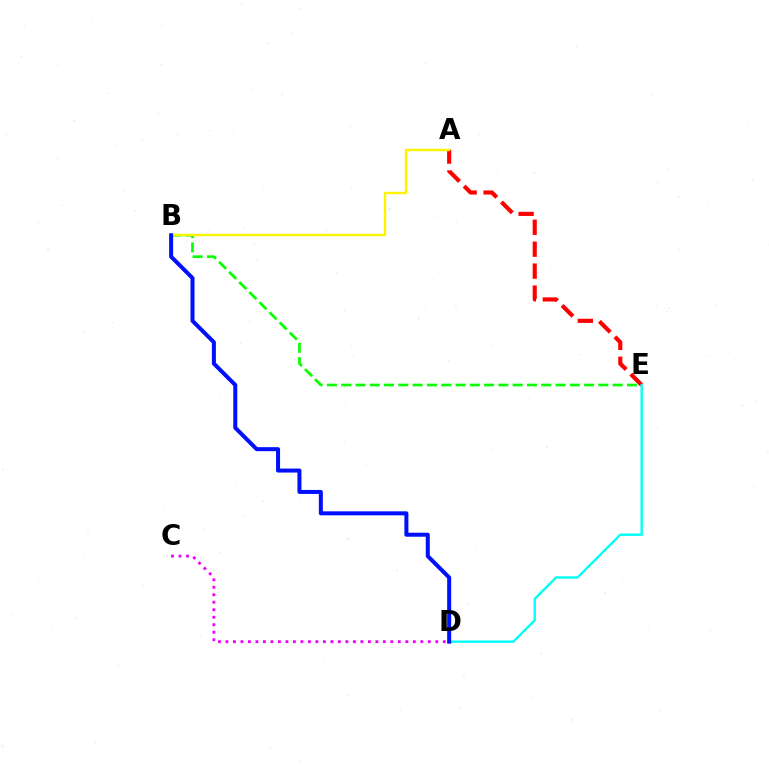{('C', 'D'): [{'color': '#ee00ff', 'line_style': 'dotted', 'thickness': 2.04}], ('A', 'E'): [{'color': '#ff0000', 'line_style': 'dashed', 'thickness': 2.98}], ('B', 'E'): [{'color': '#08ff00', 'line_style': 'dashed', 'thickness': 1.94}], ('A', 'B'): [{'color': '#fcf500', 'line_style': 'solid', 'thickness': 1.74}], ('D', 'E'): [{'color': '#00fff6', 'line_style': 'solid', 'thickness': 1.71}], ('B', 'D'): [{'color': '#0010ff', 'line_style': 'solid', 'thickness': 2.89}]}